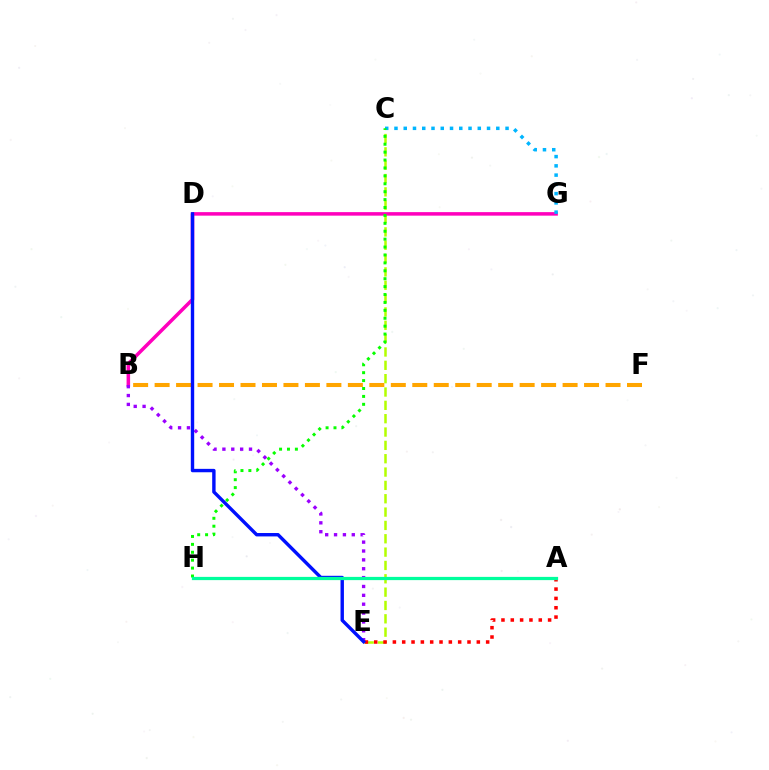{('C', 'E'): [{'color': '#b3ff00', 'line_style': 'dashed', 'thickness': 1.81}], ('B', 'G'): [{'color': '#ff00bd', 'line_style': 'solid', 'thickness': 2.53}], ('C', 'G'): [{'color': '#00b5ff', 'line_style': 'dotted', 'thickness': 2.51}], ('B', 'E'): [{'color': '#9b00ff', 'line_style': 'dotted', 'thickness': 2.41}], ('B', 'F'): [{'color': '#ffa500', 'line_style': 'dashed', 'thickness': 2.92}], ('A', 'E'): [{'color': '#ff0000', 'line_style': 'dotted', 'thickness': 2.53}], ('D', 'E'): [{'color': '#0010ff', 'line_style': 'solid', 'thickness': 2.45}], ('C', 'H'): [{'color': '#08ff00', 'line_style': 'dotted', 'thickness': 2.15}], ('A', 'H'): [{'color': '#00ff9d', 'line_style': 'solid', 'thickness': 2.33}]}